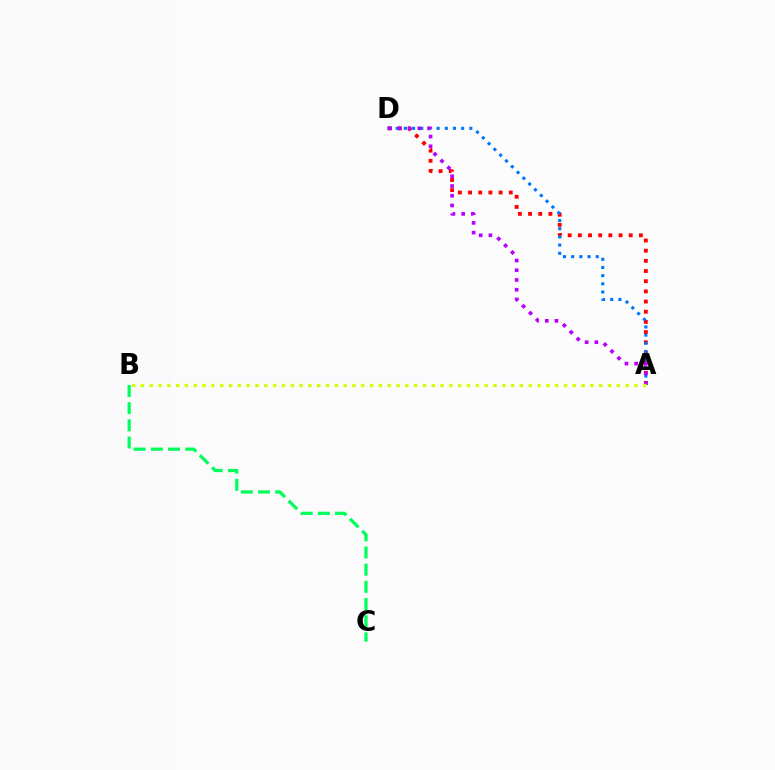{('B', 'C'): [{'color': '#00ff5c', 'line_style': 'dashed', 'thickness': 2.33}], ('A', 'D'): [{'color': '#ff0000', 'line_style': 'dotted', 'thickness': 2.76}, {'color': '#0074ff', 'line_style': 'dotted', 'thickness': 2.22}, {'color': '#b900ff', 'line_style': 'dotted', 'thickness': 2.64}], ('A', 'B'): [{'color': '#d1ff00', 'line_style': 'dotted', 'thickness': 2.39}]}